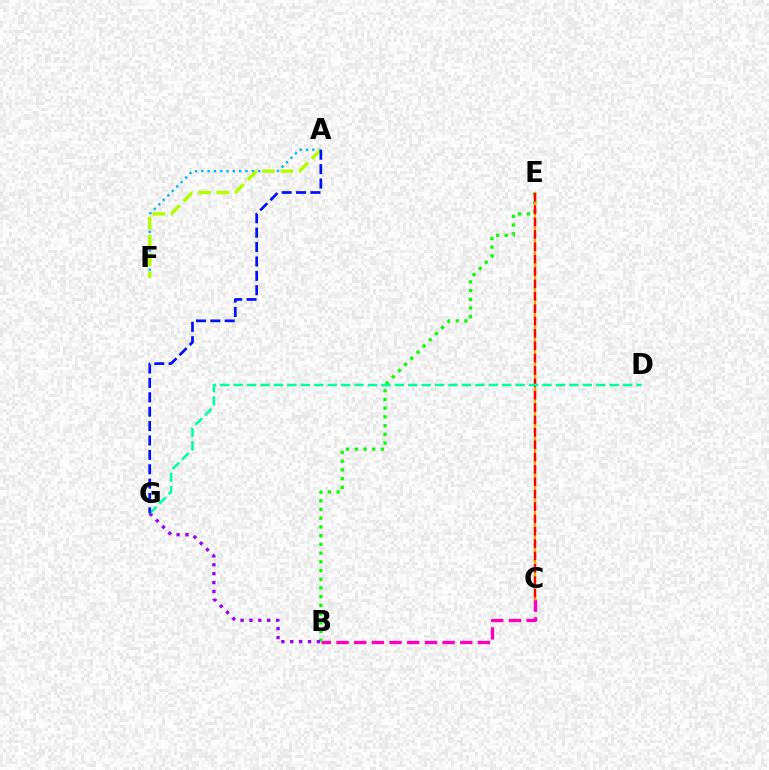{('B', 'C'): [{'color': '#ff00bd', 'line_style': 'dashed', 'thickness': 2.4}], ('B', 'E'): [{'color': '#08ff00', 'line_style': 'dotted', 'thickness': 2.37}], ('A', 'F'): [{'color': '#00b5ff', 'line_style': 'dotted', 'thickness': 1.71}, {'color': '#b3ff00', 'line_style': 'dashed', 'thickness': 2.48}], ('B', 'G'): [{'color': '#9b00ff', 'line_style': 'dotted', 'thickness': 2.42}], ('C', 'E'): [{'color': '#ffa500', 'line_style': 'solid', 'thickness': 1.74}, {'color': '#ff0000', 'line_style': 'dashed', 'thickness': 1.68}], ('D', 'G'): [{'color': '#00ff9d', 'line_style': 'dashed', 'thickness': 1.82}], ('A', 'G'): [{'color': '#0010ff', 'line_style': 'dashed', 'thickness': 1.96}]}